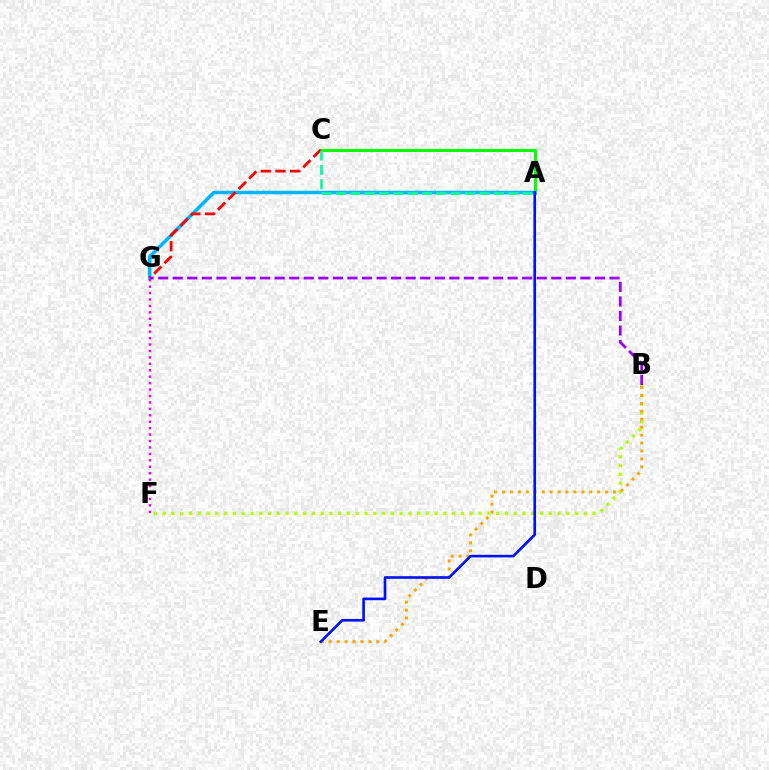{('B', 'F'): [{'color': '#b3ff00', 'line_style': 'dotted', 'thickness': 2.38}], ('B', 'E'): [{'color': '#ffa500', 'line_style': 'dotted', 'thickness': 2.15}], ('A', 'C'): [{'color': '#08ff00', 'line_style': 'solid', 'thickness': 2.17}, {'color': '#00ff9d', 'line_style': 'dashed', 'thickness': 1.95}], ('A', 'G'): [{'color': '#00b5ff', 'line_style': 'solid', 'thickness': 2.54}], ('C', 'G'): [{'color': '#ff0000', 'line_style': 'dashed', 'thickness': 2.0}], ('A', 'E'): [{'color': '#0010ff', 'line_style': 'solid', 'thickness': 1.89}], ('B', 'G'): [{'color': '#9b00ff', 'line_style': 'dashed', 'thickness': 1.98}], ('F', 'G'): [{'color': '#ff00bd', 'line_style': 'dotted', 'thickness': 1.75}]}